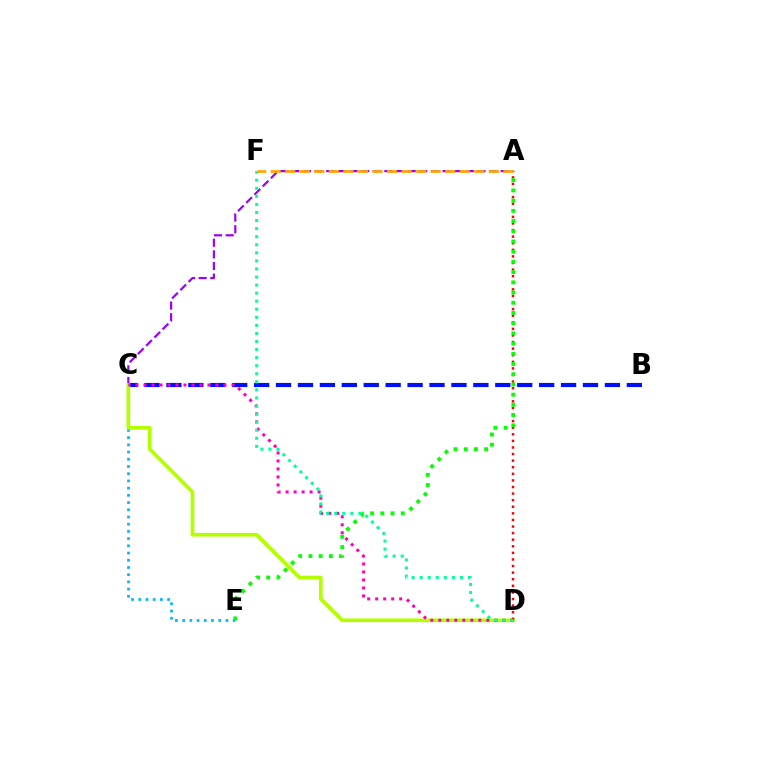{('A', 'C'): [{'color': '#9b00ff', 'line_style': 'dashed', 'thickness': 1.58}], ('B', 'C'): [{'color': '#0010ff', 'line_style': 'dashed', 'thickness': 2.98}], ('C', 'E'): [{'color': '#00b5ff', 'line_style': 'dotted', 'thickness': 1.96}], ('C', 'D'): [{'color': '#b3ff00', 'line_style': 'solid', 'thickness': 2.64}, {'color': '#ff00bd', 'line_style': 'dotted', 'thickness': 2.17}], ('A', 'D'): [{'color': '#ff0000', 'line_style': 'dotted', 'thickness': 1.79}], ('A', 'E'): [{'color': '#08ff00', 'line_style': 'dotted', 'thickness': 2.77}], ('D', 'F'): [{'color': '#00ff9d', 'line_style': 'dotted', 'thickness': 2.19}], ('A', 'F'): [{'color': '#ffa500', 'line_style': 'dashed', 'thickness': 1.98}]}